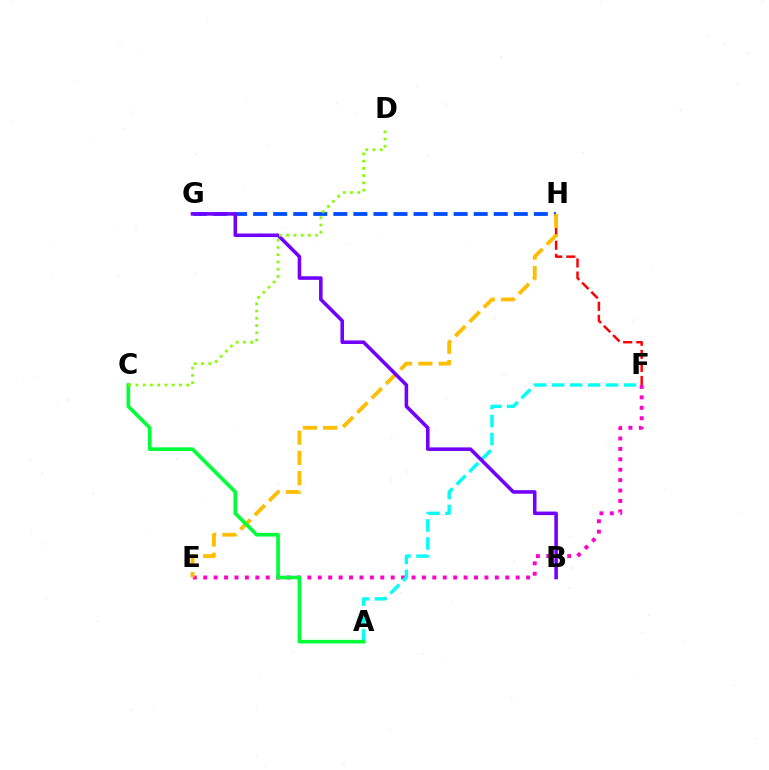{('G', 'H'): [{'color': '#004bff', 'line_style': 'dashed', 'thickness': 2.72}], ('F', 'H'): [{'color': '#ff0000', 'line_style': 'dashed', 'thickness': 1.77}], ('E', 'F'): [{'color': '#ff00cf', 'line_style': 'dotted', 'thickness': 2.83}], ('E', 'H'): [{'color': '#ffbd00', 'line_style': 'dashed', 'thickness': 2.76}], ('A', 'F'): [{'color': '#00fff6', 'line_style': 'dashed', 'thickness': 2.44}], ('A', 'C'): [{'color': '#00ff39', 'line_style': 'solid', 'thickness': 2.63}], ('B', 'G'): [{'color': '#7200ff', 'line_style': 'solid', 'thickness': 2.56}], ('C', 'D'): [{'color': '#84ff00', 'line_style': 'dotted', 'thickness': 1.97}]}